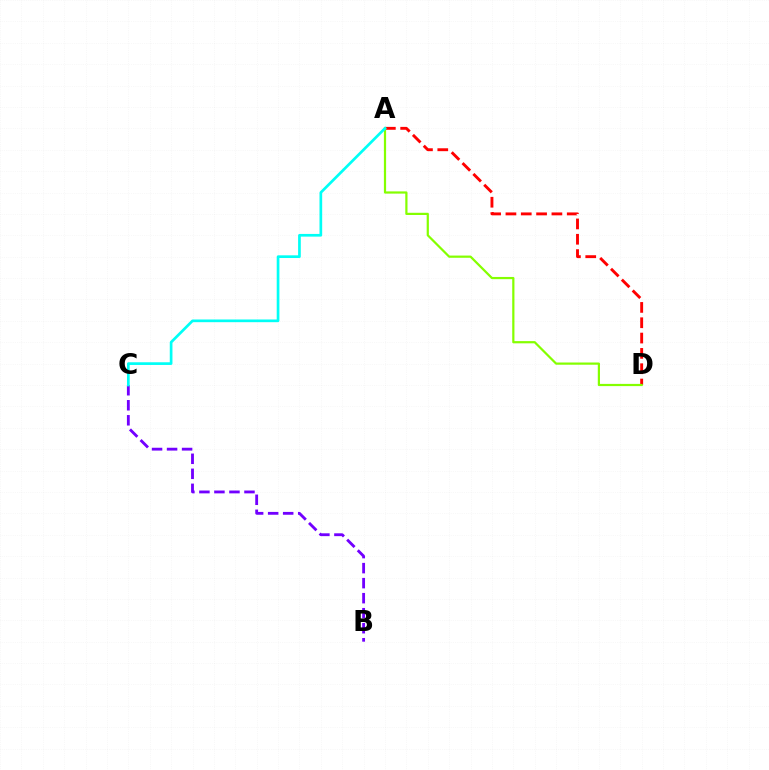{('B', 'C'): [{'color': '#7200ff', 'line_style': 'dashed', 'thickness': 2.04}], ('A', 'D'): [{'color': '#ff0000', 'line_style': 'dashed', 'thickness': 2.08}, {'color': '#84ff00', 'line_style': 'solid', 'thickness': 1.59}], ('A', 'C'): [{'color': '#00fff6', 'line_style': 'solid', 'thickness': 1.94}]}